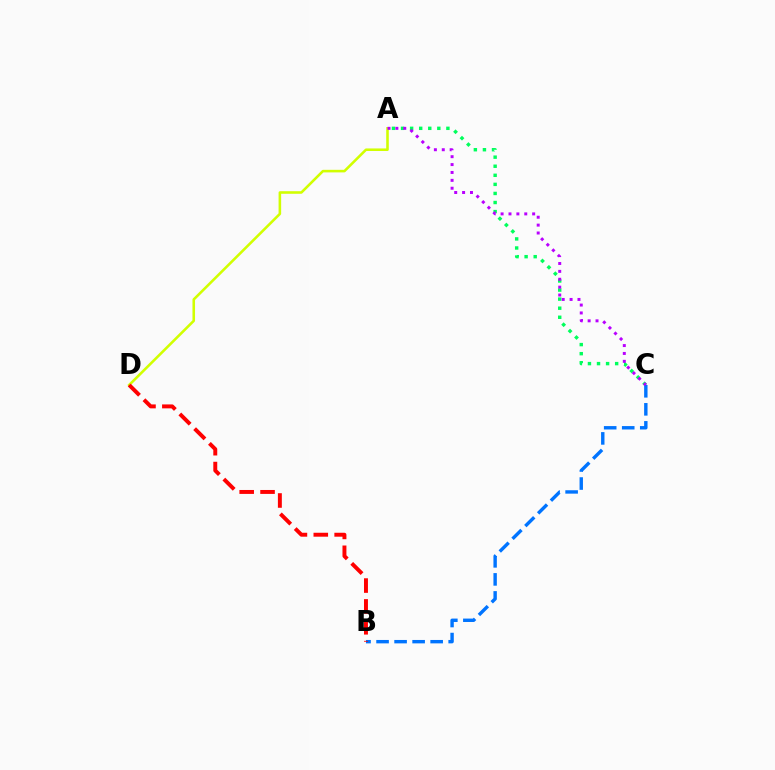{('A', 'D'): [{'color': '#d1ff00', 'line_style': 'solid', 'thickness': 1.85}], ('A', 'C'): [{'color': '#00ff5c', 'line_style': 'dotted', 'thickness': 2.46}, {'color': '#b900ff', 'line_style': 'dotted', 'thickness': 2.14}], ('B', 'C'): [{'color': '#0074ff', 'line_style': 'dashed', 'thickness': 2.45}], ('B', 'D'): [{'color': '#ff0000', 'line_style': 'dashed', 'thickness': 2.83}]}